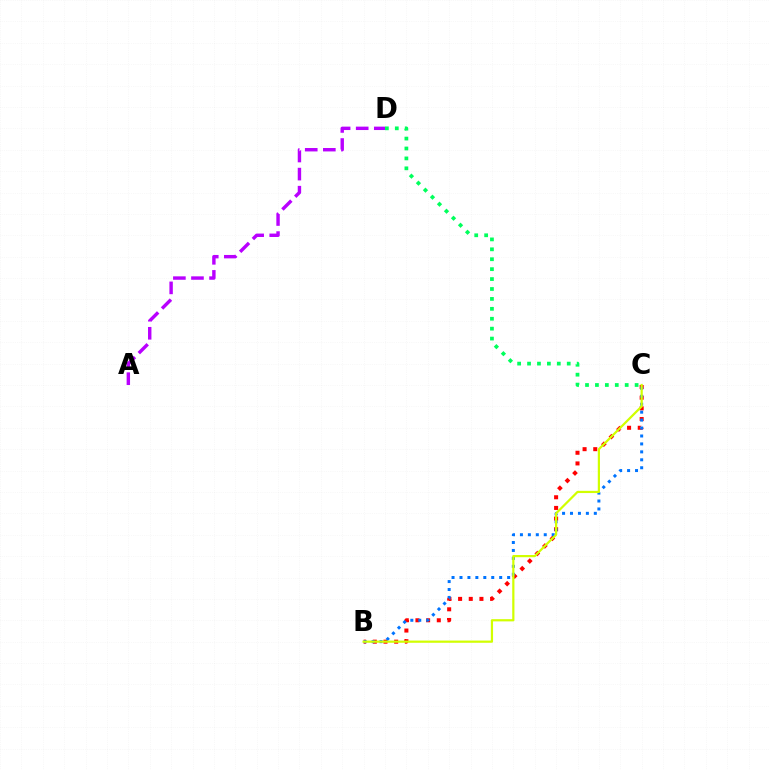{('B', 'C'): [{'color': '#ff0000', 'line_style': 'dotted', 'thickness': 2.9}, {'color': '#0074ff', 'line_style': 'dotted', 'thickness': 2.16}, {'color': '#d1ff00', 'line_style': 'solid', 'thickness': 1.6}], ('C', 'D'): [{'color': '#00ff5c', 'line_style': 'dotted', 'thickness': 2.7}], ('A', 'D'): [{'color': '#b900ff', 'line_style': 'dashed', 'thickness': 2.46}]}